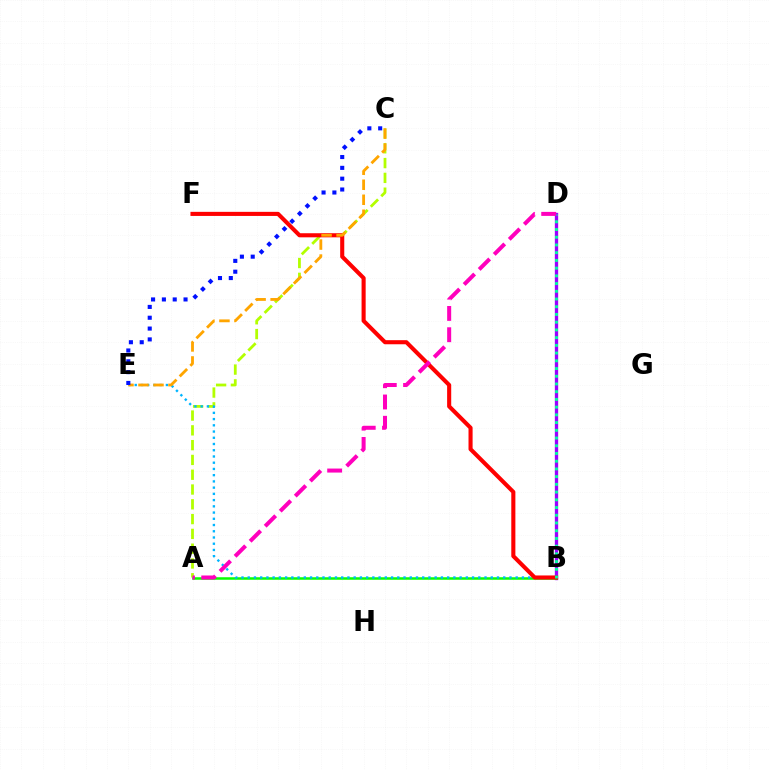{('A', 'C'): [{'color': '#b3ff00', 'line_style': 'dashed', 'thickness': 2.01}], ('B', 'D'): [{'color': '#9b00ff', 'line_style': 'solid', 'thickness': 2.39}, {'color': '#00ff9d', 'line_style': 'dotted', 'thickness': 2.1}], ('A', 'B'): [{'color': '#08ff00', 'line_style': 'solid', 'thickness': 1.81}], ('B', 'E'): [{'color': '#00b5ff', 'line_style': 'dotted', 'thickness': 1.69}], ('B', 'F'): [{'color': '#ff0000', 'line_style': 'solid', 'thickness': 2.94}], ('C', 'E'): [{'color': '#ffa500', 'line_style': 'dashed', 'thickness': 2.04}, {'color': '#0010ff', 'line_style': 'dotted', 'thickness': 2.94}], ('A', 'D'): [{'color': '#ff00bd', 'line_style': 'dashed', 'thickness': 2.89}]}